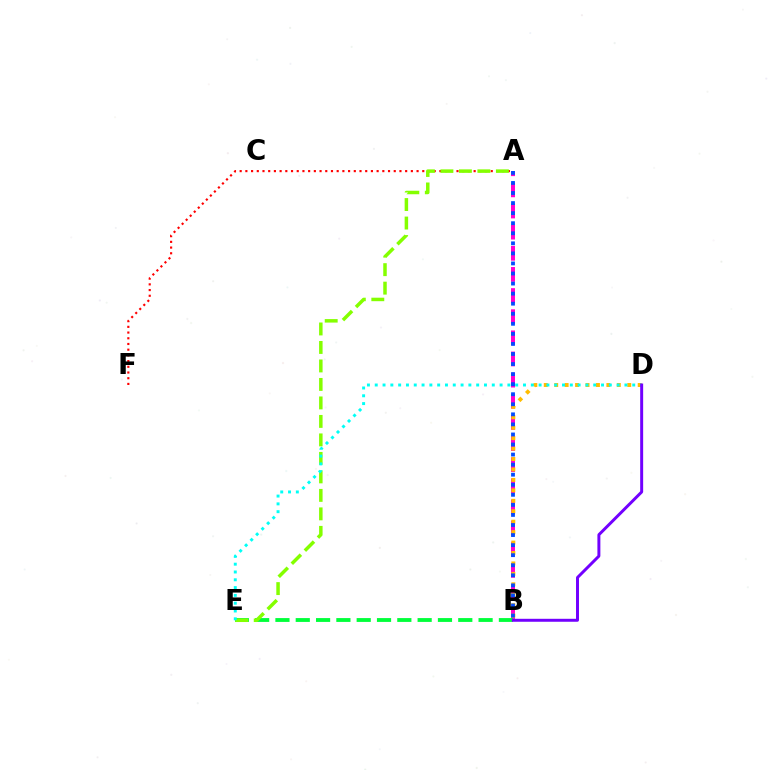{('A', 'F'): [{'color': '#ff0000', 'line_style': 'dotted', 'thickness': 1.55}], ('A', 'B'): [{'color': '#ff00cf', 'line_style': 'dashed', 'thickness': 2.87}, {'color': '#004bff', 'line_style': 'dotted', 'thickness': 2.73}], ('B', 'E'): [{'color': '#00ff39', 'line_style': 'dashed', 'thickness': 2.76}], ('B', 'D'): [{'color': '#ffbd00', 'line_style': 'dotted', 'thickness': 2.84}, {'color': '#7200ff', 'line_style': 'solid', 'thickness': 2.13}], ('A', 'E'): [{'color': '#84ff00', 'line_style': 'dashed', 'thickness': 2.51}], ('D', 'E'): [{'color': '#00fff6', 'line_style': 'dotted', 'thickness': 2.12}]}